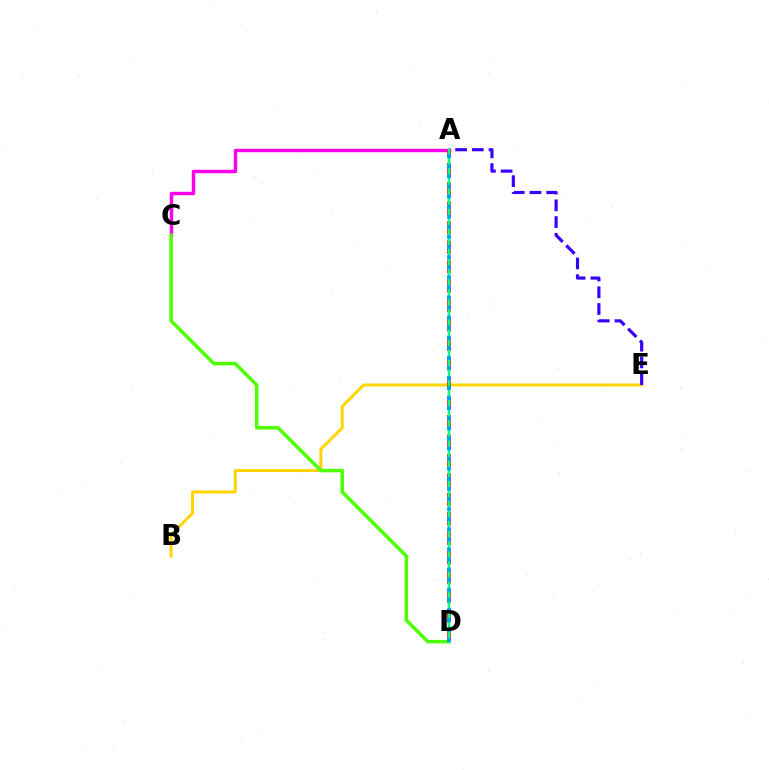{('B', 'E'): [{'color': '#ffd500', 'line_style': 'solid', 'thickness': 2.15}], ('A', 'E'): [{'color': '#3700ff', 'line_style': 'dashed', 'thickness': 2.27}], ('A', 'C'): [{'color': '#ff00ed', 'line_style': 'solid', 'thickness': 2.46}], ('C', 'D'): [{'color': '#4fff00', 'line_style': 'solid', 'thickness': 2.51}], ('A', 'D'): [{'color': '#ff0000', 'line_style': 'dashed', 'thickness': 2.64}, {'color': '#00ff86', 'line_style': 'solid', 'thickness': 1.8}, {'color': '#009eff', 'line_style': 'dotted', 'thickness': 2.74}]}